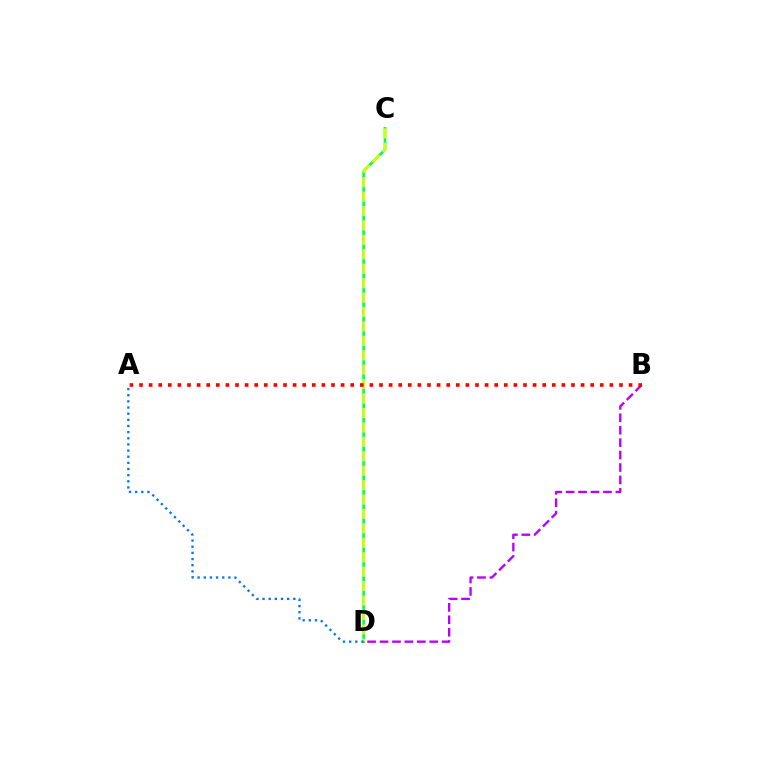{('C', 'D'): [{'color': '#00ff5c', 'line_style': 'solid', 'thickness': 1.94}, {'color': '#d1ff00', 'line_style': 'dashed', 'thickness': 1.96}], ('B', 'D'): [{'color': '#b900ff', 'line_style': 'dashed', 'thickness': 1.69}], ('A', 'B'): [{'color': '#ff0000', 'line_style': 'dotted', 'thickness': 2.61}], ('A', 'D'): [{'color': '#0074ff', 'line_style': 'dotted', 'thickness': 1.67}]}